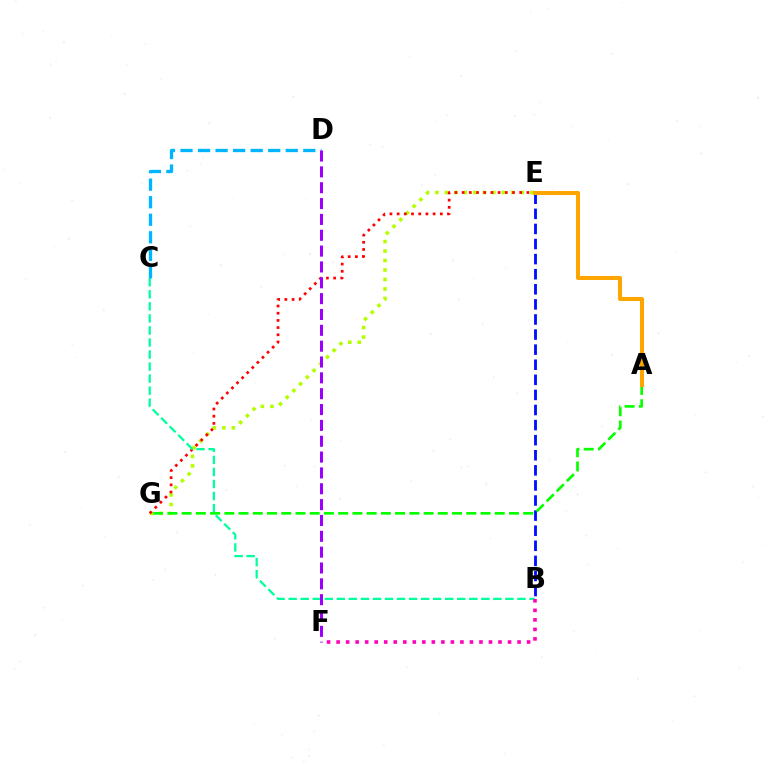{('B', 'E'): [{'color': '#0010ff', 'line_style': 'dashed', 'thickness': 2.05}], ('E', 'G'): [{'color': '#b3ff00', 'line_style': 'dotted', 'thickness': 2.58}, {'color': '#ff0000', 'line_style': 'dotted', 'thickness': 1.96}], ('A', 'G'): [{'color': '#08ff00', 'line_style': 'dashed', 'thickness': 1.93}], ('B', 'C'): [{'color': '#00ff9d', 'line_style': 'dashed', 'thickness': 1.64}], ('A', 'E'): [{'color': '#ffa500', 'line_style': 'solid', 'thickness': 2.92}], ('C', 'D'): [{'color': '#00b5ff', 'line_style': 'dashed', 'thickness': 2.38}], ('B', 'F'): [{'color': '#ff00bd', 'line_style': 'dotted', 'thickness': 2.59}], ('D', 'F'): [{'color': '#9b00ff', 'line_style': 'dashed', 'thickness': 2.15}]}